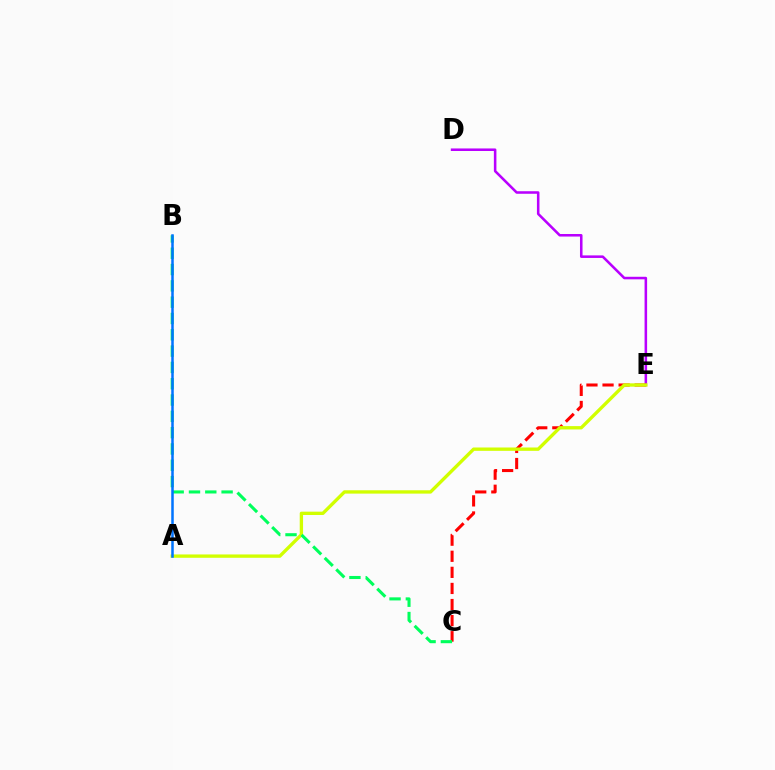{('D', 'E'): [{'color': '#b900ff', 'line_style': 'solid', 'thickness': 1.83}], ('C', 'E'): [{'color': '#ff0000', 'line_style': 'dashed', 'thickness': 2.19}], ('A', 'E'): [{'color': '#d1ff00', 'line_style': 'solid', 'thickness': 2.4}], ('B', 'C'): [{'color': '#00ff5c', 'line_style': 'dashed', 'thickness': 2.22}], ('A', 'B'): [{'color': '#0074ff', 'line_style': 'solid', 'thickness': 1.81}]}